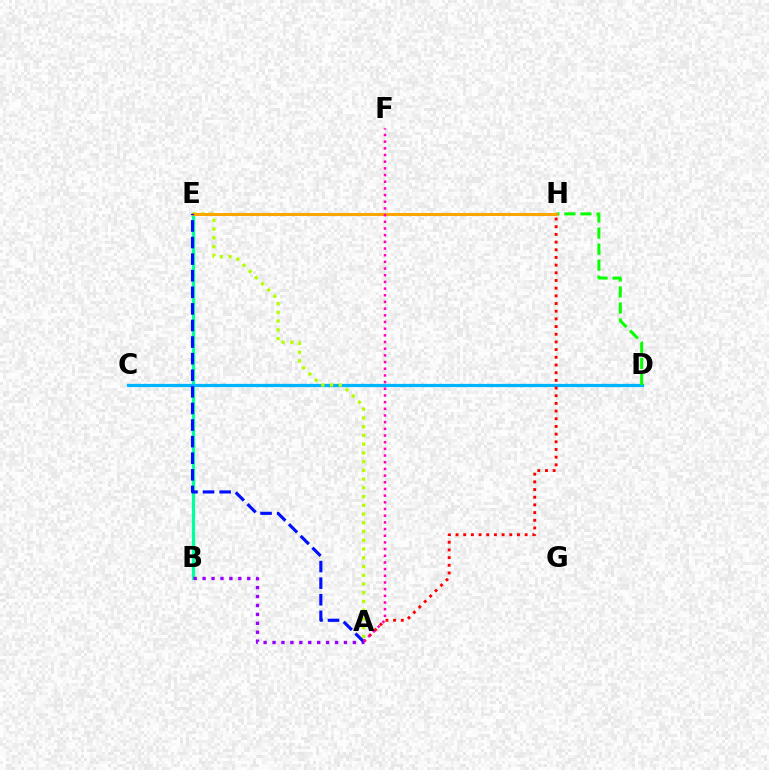{('B', 'E'): [{'color': '#00ff9d', 'line_style': 'solid', 'thickness': 2.35}], ('C', 'D'): [{'color': '#00b5ff', 'line_style': 'solid', 'thickness': 2.34}], ('D', 'H'): [{'color': '#08ff00', 'line_style': 'dashed', 'thickness': 2.18}], ('A', 'H'): [{'color': '#ff0000', 'line_style': 'dotted', 'thickness': 2.09}], ('A', 'E'): [{'color': '#b3ff00', 'line_style': 'dotted', 'thickness': 2.37}, {'color': '#0010ff', 'line_style': 'dashed', 'thickness': 2.25}], ('A', 'B'): [{'color': '#9b00ff', 'line_style': 'dotted', 'thickness': 2.43}], ('E', 'H'): [{'color': '#ffa500', 'line_style': 'solid', 'thickness': 2.19}], ('A', 'F'): [{'color': '#ff00bd', 'line_style': 'dotted', 'thickness': 1.81}]}